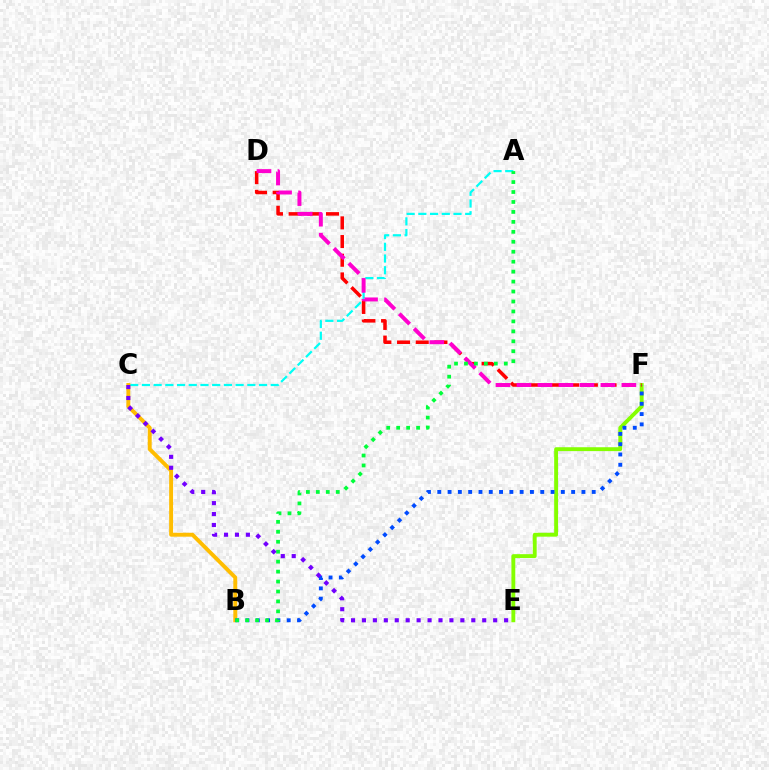{('E', 'F'): [{'color': '#84ff00', 'line_style': 'solid', 'thickness': 2.79}], ('A', 'C'): [{'color': '#00fff6', 'line_style': 'dashed', 'thickness': 1.59}], ('D', 'F'): [{'color': '#ff0000', 'line_style': 'dashed', 'thickness': 2.54}, {'color': '#ff00cf', 'line_style': 'dashed', 'thickness': 2.85}], ('B', 'C'): [{'color': '#ffbd00', 'line_style': 'solid', 'thickness': 2.82}], ('B', 'F'): [{'color': '#004bff', 'line_style': 'dotted', 'thickness': 2.8}], ('A', 'B'): [{'color': '#00ff39', 'line_style': 'dotted', 'thickness': 2.7}], ('C', 'E'): [{'color': '#7200ff', 'line_style': 'dotted', 'thickness': 2.97}]}